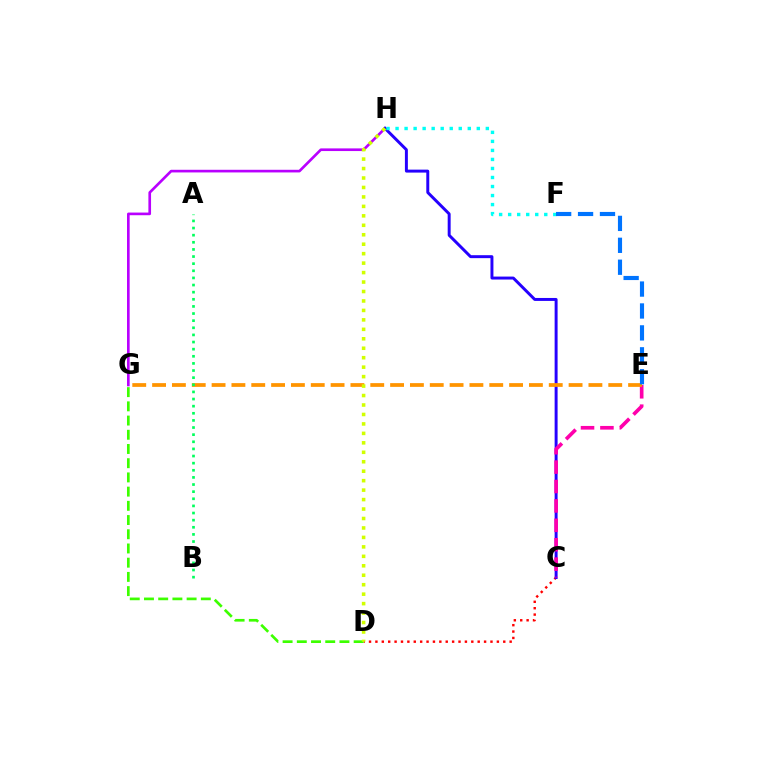{('C', 'D'): [{'color': '#ff0000', 'line_style': 'dotted', 'thickness': 1.74}], ('G', 'H'): [{'color': '#b900ff', 'line_style': 'solid', 'thickness': 1.91}], ('C', 'H'): [{'color': '#2500ff', 'line_style': 'solid', 'thickness': 2.13}], ('C', 'E'): [{'color': '#ff00ac', 'line_style': 'dashed', 'thickness': 2.64}], ('E', 'G'): [{'color': '#ff9400', 'line_style': 'dashed', 'thickness': 2.69}], ('F', 'H'): [{'color': '#00fff6', 'line_style': 'dotted', 'thickness': 2.45}], ('E', 'F'): [{'color': '#0074ff', 'line_style': 'dashed', 'thickness': 2.98}], ('A', 'B'): [{'color': '#00ff5c', 'line_style': 'dotted', 'thickness': 1.94}], ('D', 'G'): [{'color': '#3dff00', 'line_style': 'dashed', 'thickness': 1.93}], ('D', 'H'): [{'color': '#d1ff00', 'line_style': 'dotted', 'thickness': 2.57}]}